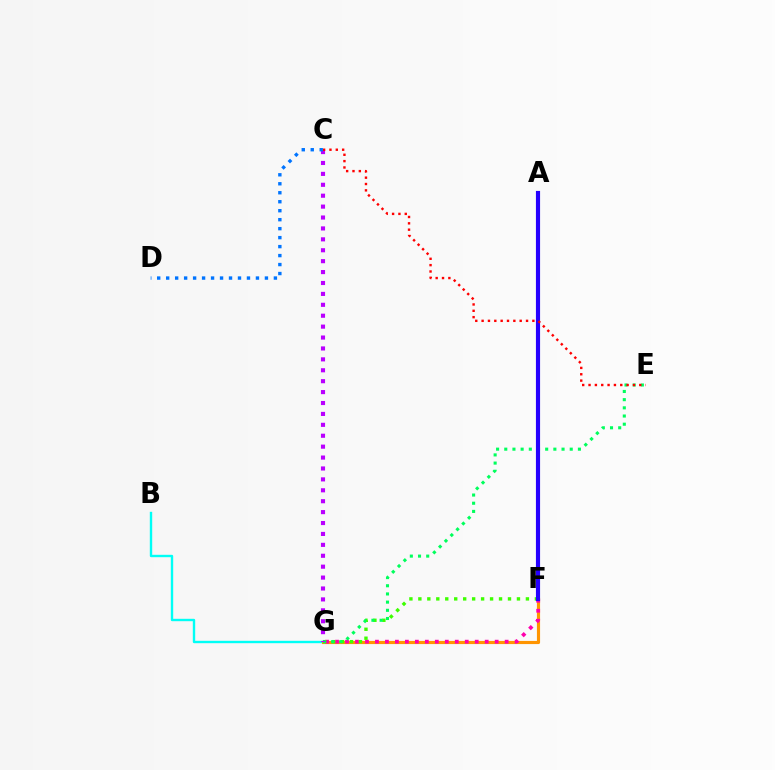{('B', 'G'): [{'color': '#00fff6', 'line_style': 'solid', 'thickness': 1.72}], ('A', 'F'): [{'color': '#d1ff00', 'line_style': 'dashed', 'thickness': 2.16}, {'color': '#2500ff', 'line_style': 'solid', 'thickness': 2.99}], ('F', 'G'): [{'color': '#ff9400', 'line_style': 'solid', 'thickness': 2.27}, {'color': '#ff00ac', 'line_style': 'dotted', 'thickness': 2.71}, {'color': '#3dff00', 'line_style': 'dotted', 'thickness': 2.44}], ('E', 'G'): [{'color': '#00ff5c', 'line_style': 'dotted', 'thickness': 2.22}], ('C', 'G'): [{'color': '#b900ff', 'line_style': 'dotted', 'thickness': 2.96}], ('C', 'E'): [{'color': '#ff0000', 'line_style': 'dotted', 'thickness': 1.72}], ('C', 'D'): [{'color': '#0074ff', 'line_style': 'dotted', 'thickness': 2.44}]}